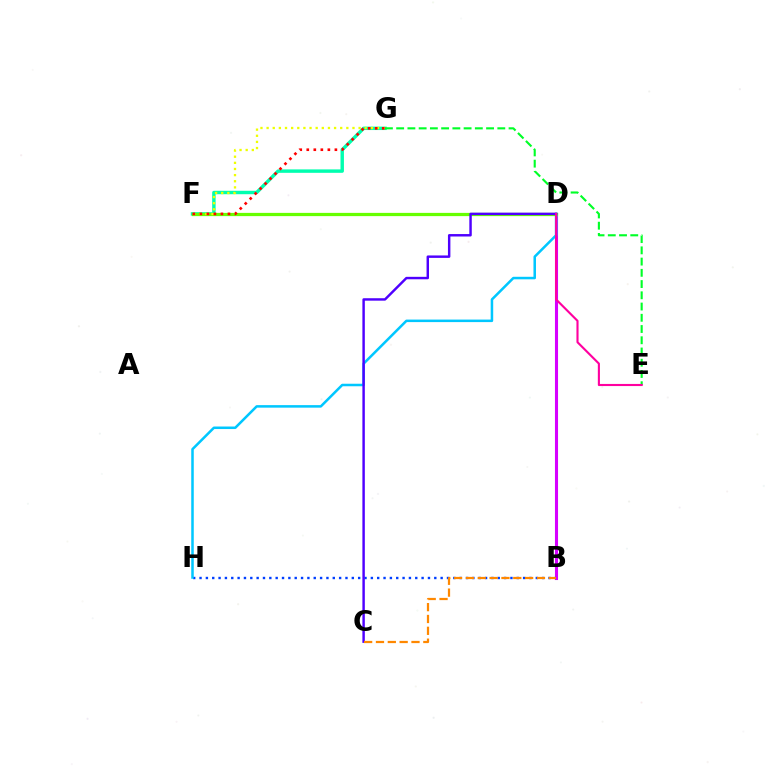{('B', 'D'): [{'color': '#d600ff', 'line_style': 'solid', 'thickness': 2.22}], ('F', 'G'): [{'color': '#00ffaf', 'line_style': 'solid', 'thickness': 2.47}, {'color': '#eeff00', 'line_style': 'dotted', 'thickness': 1.67}, {'color': '#ff0000', 'line_style': 'dotted', 'thickness': 1.91}], ('D', 'F'): [{'color': '#66ff00', 'line_style': 'solid', 'thickness': 2.33}], ('B', 'H'): [{'color': '#003fff', 'line_style': 'dotted', 'thickness': 1.72}], ('D', 'H'): [{'color': '#00c7ff', 'line_style': 'solid', 'thickness': 1.82}], ('C', 'D'): [{'color': '#4f00ff', 'line_style': 'solid', 'thickness': 1.76}], ('E', 'G'): [{'color': '#00ff27', 'line_style': 'dashed', 'thickness': 1.53}], ('D', 'E'): [{'color': '#ff00a0', 'line_style': 'solid', 'thickness': 1.52}], ('B', 'C'): [{'color': '#ff8800', 'line_style': 'dashed', 'thickness': 1.61}]}